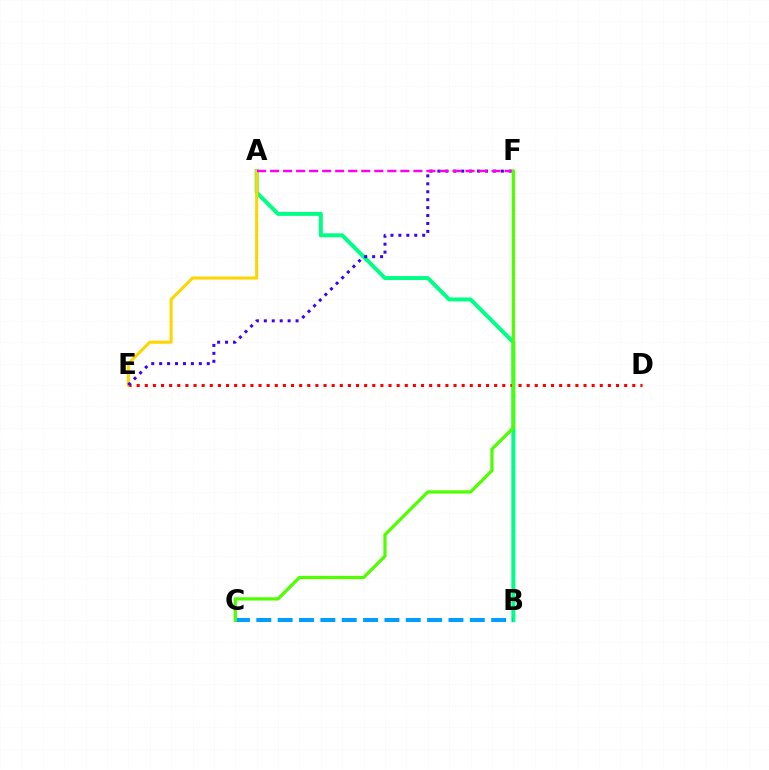{('A', 'B'): [{'color': '#00ff86', 'line_style': 'solid', 'thickness': 2.86}], ('B', 'C'): [{'color': '#009eff', 'line_style': 'dashed', 'thickness': 2.9}], ('D', 'E'): [{'color': '#ff0000', 'line_style': 'dotted', 'thickness': 2.21}], ('A', 'E'): [{'color': '#ffd500', 'line_style': 'solid', 'thickness': 2.2}], ('E', 'F'): [{'color': '#3700ff', 'line_style': 'dotted', 'thickness': 2.16}], ('A', 'F'): [{'color': '#ff00ed', 'line_style': 'dashed', 'thickness': 1.77}], ('C', 'F'): [{'color': '#4fff00', 'line_style': 'solid', 'thickness': 2.33}]}